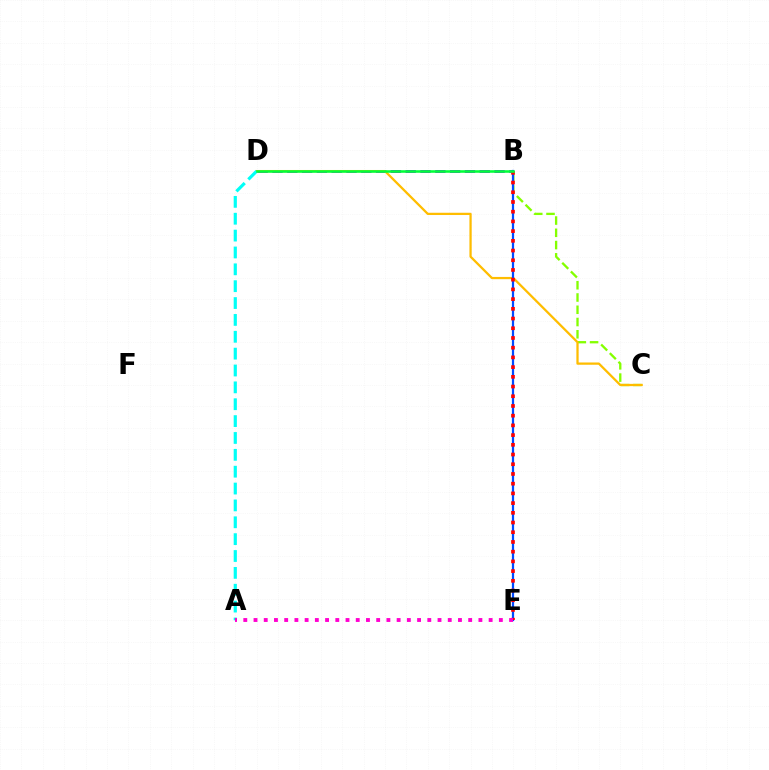{('B', 'C'): [{'color': '#84ff00', 'line_style': 'dashed', 'thickness': 1.67}], ('B', 'D'): [{'color': '#7200ff', 'line_style': 'dashed', 'thickness': 2.01}, {'color': '#00ff39', 'line_style': 'solid', 'thickness': 1.84}], ('C', 'D'): [{'color': '#ffbd00', 'line_style': 'solid', 'thickness': 1.63}], ('A', 'D'): [{'color': '#00fff6', 'line_style': 'dashed', 'thickness': 2.29}], ('B', 'E'): [{'color': '#004bff', 'line_style': 'solid', 'thickness': 1.6}, {'color': '#ff0000', 'line_style': 'dotted', 'thickness': 2.64}], ('A', 'E'): [{'color': '#ff00cf', 'line_style': 'dotted', 'thickness': 2.78}]}